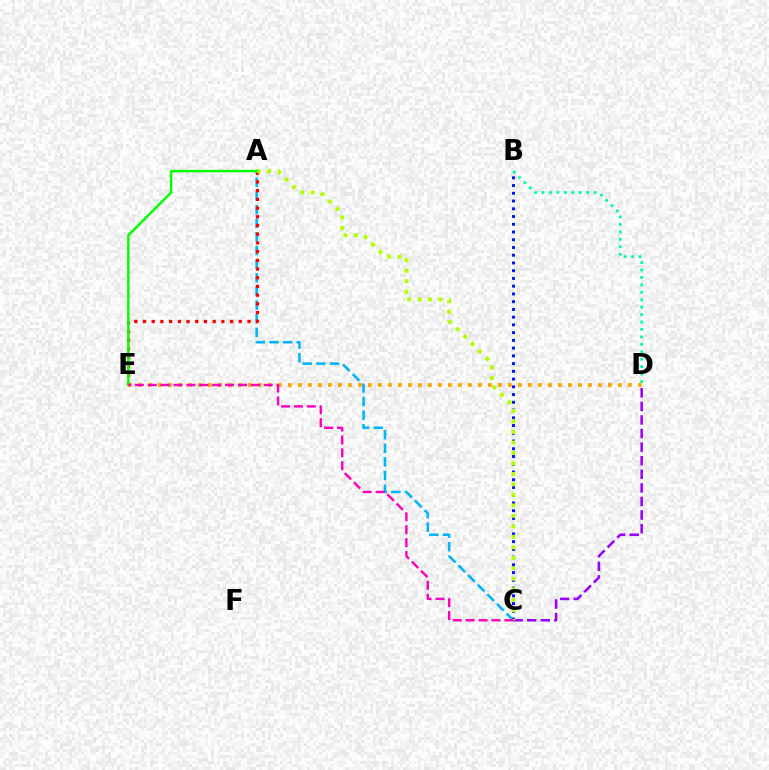{('A', 'C'): [{'color': '#00b5ff', 'line_style': 'dashed', 'thickness': 1.85}, {'color': '#b3ff00', 'line_style': 'dotted', 'thickness': 2.85}], ('C', 'D'): [{'color': '#9b00ff', 'line_style': 'dashed', 'thickness': 1.85}], ('A', 'E'): [{'color': '#ff0000', 'line_style': 'dotted', 'thickness': 2.37}, {'color': '#08ff00', 'line_style': 'solid', 'thickness': 1.79}], ('B', 'C'): [{'color': '#0010ff', 'line_style': 'dotted', 'thickness': 2.1}], ('D', 'E'): [{'color': '#ffa500', 'line_style': 'dotted', 'thickness': 2.72}], ('C', 'E'): [{'color': '#ff00bd', 'line_style': 'dashed', 'thickness': 1.75}], ('B', 'D'): [{'color': '#00ff9d', 'line_style': 'dotted', 'thickness': 2.02}]}